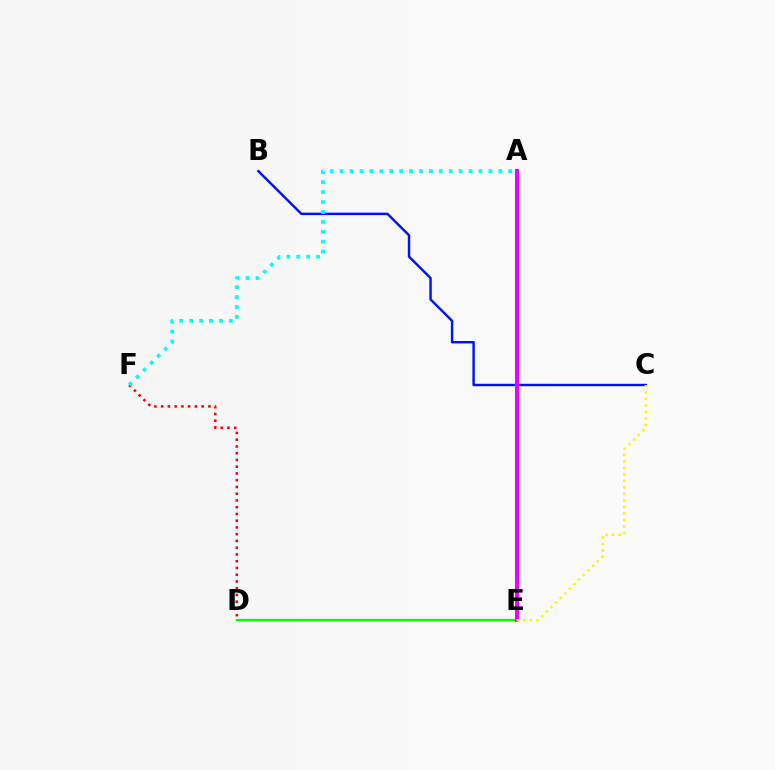{('D', 'F'): [{'color': '#ff0000', 'line_style': 'dotted', 'thickness': 1.83}], ('D', 'E'): [{'color': '#08ff00', 'line_style': 'solid', 'thickness': 1.67}], ('B', 'C'): [{'color': '#0010ff', 'line_style': 'solid', 'thickness': 1.75}], ('A', 'E'): [{'color': '#ee00ff', 'line_style': 'solid', 'thickness': 2.93}], ('A', 'F'): [{'color': '#00fff6', 'line_style': 'dotted', 'thickness': 2.69}], ('C', 'E'): [{'color': '#fcf500', 'line_style': 'dotted', 'thickness': 1.77}]}